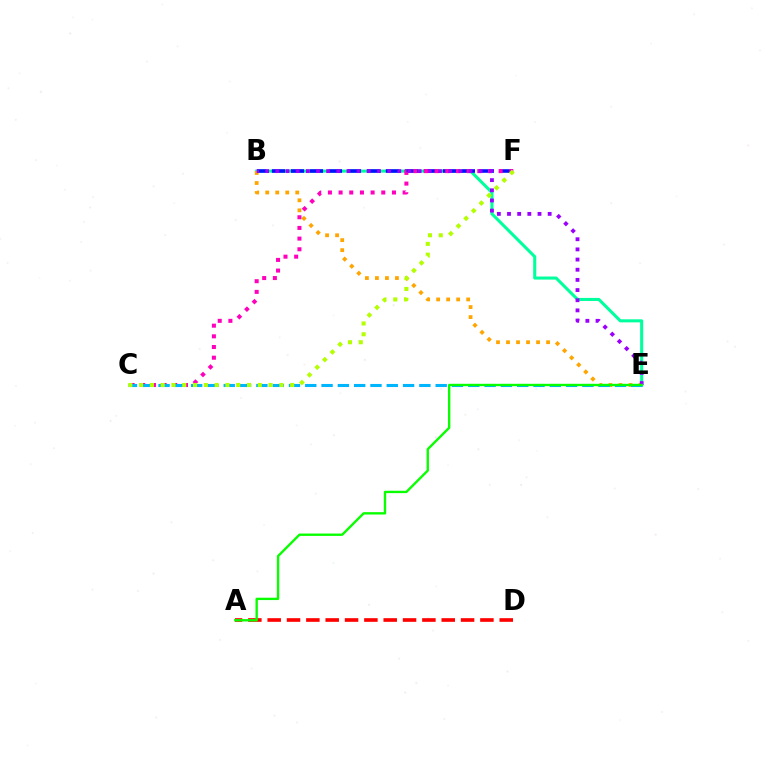{('B', 'E'): [{'color': '#00ff9d', 'line_style': 'solid', 'thickness': 2.2}, {'color': '#ffa500', 'line_style': 'dotted', 'thickness': 2.72}, {'color': '#9b00ff', 'line_style': 'dotted', 'thickness': 2.76}], ('B', 'F'): [{'color': '#0010ff', 'line_style': 'dashed', 'thickness': 2.58}], ('C', 'F'): [{'color': '#ff00bd', 'line_style': 'dotted', 'thickness': 2.9}, {'color': '#b3ff00', 'line_style': 'dotted', 'thickness': 2.93}], ('A', 'D'): [{'color': '#ff0000', 'line_style': 'dashed', 'thickness': 2.63}], ('C', 'E'): [{'color': '#00b5ff', 'line_style': 'dashed', 'thickness': 2.21}], ('A', 'E'): [{'color': '#08ff00', 'line_style': 'solid', 'thickness': 1.7}]}